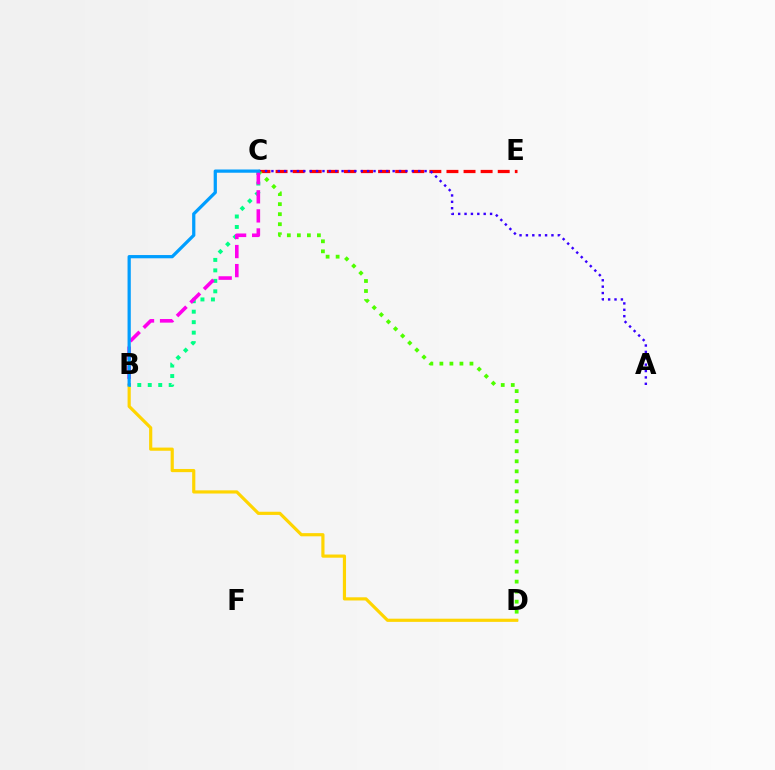{('C', 'E'): [{'color': '#ff0000', 'line_style': 'dashed', 'thickness': 2.32}], ('C', 'D'): [{'color': '#4fff00', 'line_style': 'dotted', 'thickness': 2.72}], ('B', 'D'): [{'color': '#ffd500', 'line_style': 'solid', 'thickness': 2.29}], ('A', 'C'): [{'color': '#3700ff', 'line_style': 'dotted', 'thickness': 1.73}], ('B', 'C'): [{'color': '#00ff86', 'line_style': 'dotted', 'thickness': 2.85}, {'color': '#ff00ed', 'line_style': 'dashed', 'thickness': 2.59}, {'color': '#009eff', 'line_style': 'solid', 'thickness': 2.33}]}